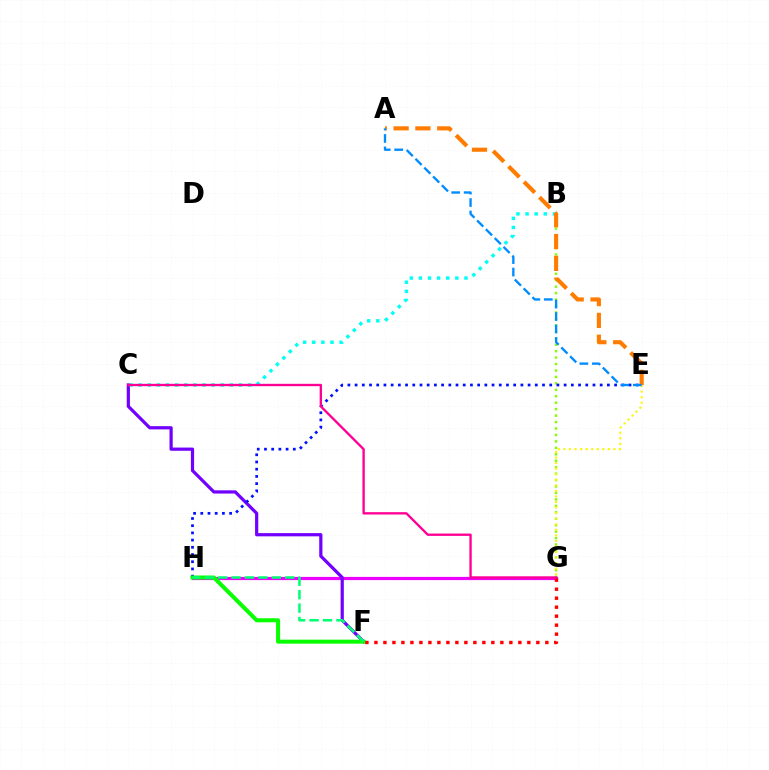{('B', 'G'): [{'color': '#84ff00', 'line_style': 'dotted', 'thickness': 1.75}], ('G', 'H'): [{'color': '#ee00ff', 'line_style': 'solid', 'thickness': 2.29}], ('C', 'F'): [{'color': '#7200ff', 'line_style': 'solid', 'thickness': 2.32}], ('B', 'C'): [{'color': '#00fff6', 'line_style': 'dotted', 'thickness': 2.48}], ('E', 'H'): [{'color': '#0010ff', 'line_style': 'dotted', 'thickness': 1.96}], ('F', 'H'): [{'color': '#08ff00', 'line_style': 'solid', 'thickness': 2.89}, {'color': '#00ff74', 'line_style': 'dashed', 'thickness': 1.82}], ('E', 'G'): [{'color': '#fcf500', 'line_style': 'dotted', 'thickness': 1.51}], ('C', 'G'): [{'color': '#ff0094', 'line_style': 'solid', 'thickness': 1.69}], ('A', 'E'): [{'color': '#ff7c00', 'line_style': 'dashed', 'thickness': 2.96}, {'color': '#008cff', 'line_style': 'dashed', 'thickness': 1.69}], ('F', 'G'): [{'color': '#ff0000', 'line_style': 'dotted', 'thickness': 2.44}]}